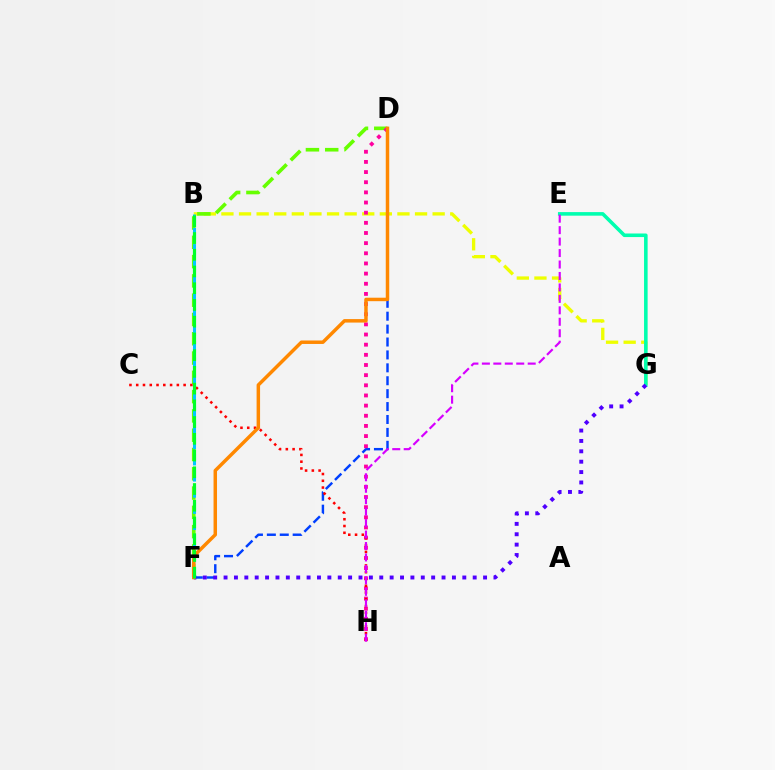{('B', 'G'): [{'color': '#eeff00', 'line_style': 'dashed', 'thickness': 2.39}], ('D', 'F'): [{'color': '#66ff00', 'line_style': 'dashed', 'thickness': 2.62}, {'color': '#003fff', 'line_style': 'dashed', 'thickness': 1.75}, {'color': '#ff8800', 'line_style': 'solid', 'thickness': 2.5}], ('E', 'G'): [{'color': '#00ffaf', 'line_style': 'solid', 'thickness': 2.57}], ('B', 'F'): [{'color': '#00c7ff', 'line_style': 'dashed', 'thickness': 2.19}, {'color': '#00ff27', 'line_style': 'dashed', 'thickness': 2.27}], ('D', 'H'): [{'color': '#ff00a0', 'line_style': 'dotted', 'thickness': 2.76}], ('C', 'H'): [{'color': '#ff0000', 'line_style': 'dotted', 'thickness': 1.84}], ('F', 'G'): [{'color': '#4f00ff', 'line_style': 'dotted', 'thickness': 2.82}], ('E', 'H'): [{'color': '#d600ff', 'line_style': 'dashed', 'thickness': 1.56}]}